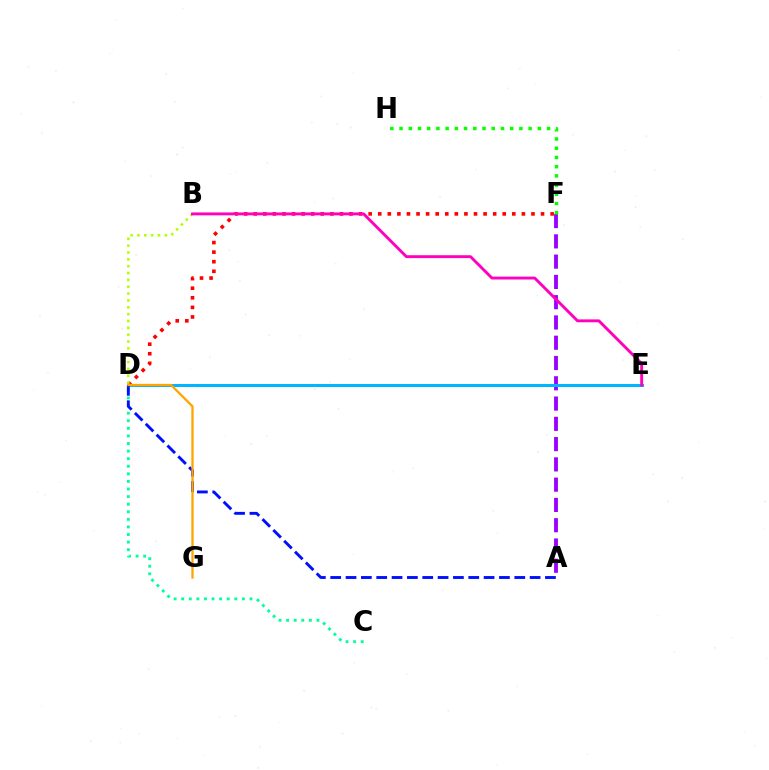{('D', 'F'): [{'color': '#ff0000', 'line_style': 'dotted', 'thickness': 2.6}], ('A', 'F'): [{'color': '#9b00ff', 'line_style': 'dashed', 'thickness': 2.75}], ('F', 'H'): [{'color': '#08ff00', 'line_style': 'dotted', 'thickness': 2.51}], ('C', 'D'): [{'color': '#00ff9d', 'line_style': 'dotted', 'thickness': 2.06}], ('D', 'E'): [{'color': '#00b5ff', 'line_style': 'solid', 'thickness': 2.15}], ('B', 'D'): [{'color': '#b3ff00', 'line_style': 'dotted', 'thickness': 1.86}], ('B', 'E'): [{'color': '#ff00bd', 'line_style': 'solid', 'thickness': 2.08}], ('A', 'D'): [{'color': '#0010ff', 'line_style': 'dashed', 'thickness': 2.08}], ('D', 'G'): [{'color': '#ffa500', 'line_style': 'solid', 'thickness': 1.65}]}